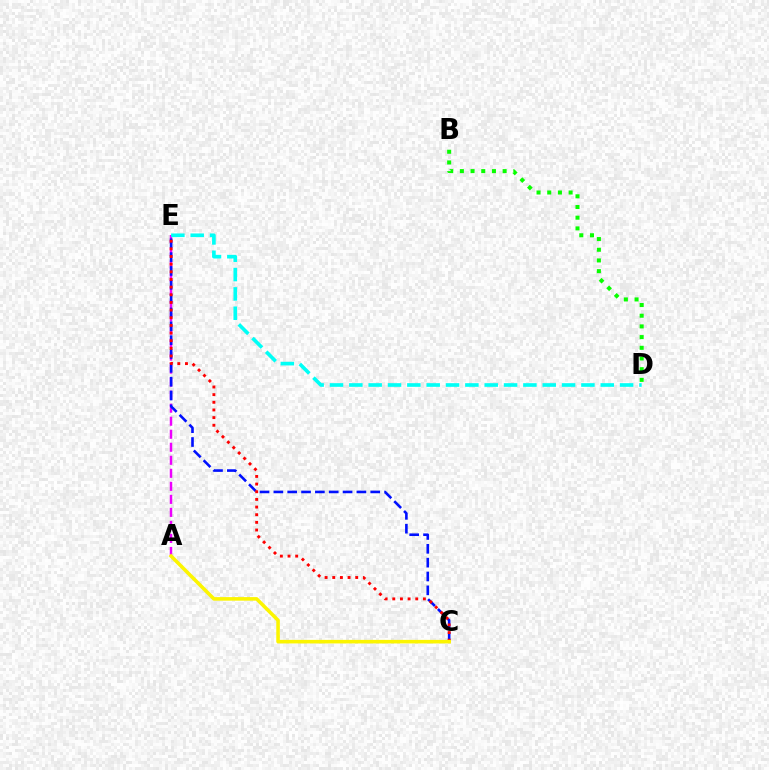{('B', 'D'): [{'color': '#08ff00', 'line_style': 'dotted', 'thickness': 2.9}], ('A', 'E'): [{'color': '#ee00ff', 'line_style': 'dashed', 'thickness': 1.77}], ('C', 'E'): [{'color': '#0010ff', 'line_style': 'dashed', 'thickness': 1.88}, {'color': '#ff0000', 'line_style': 'dotted', 'thickness': 2.08}], ('A', 'C'): [{'color': '#fcf500', 'line_style': 'solid', 'thickness': 2.57}], ('D', 'E'): [{'color': '#00fff6', 'line_style': 'dashed', 'thickness': 2.63}]}